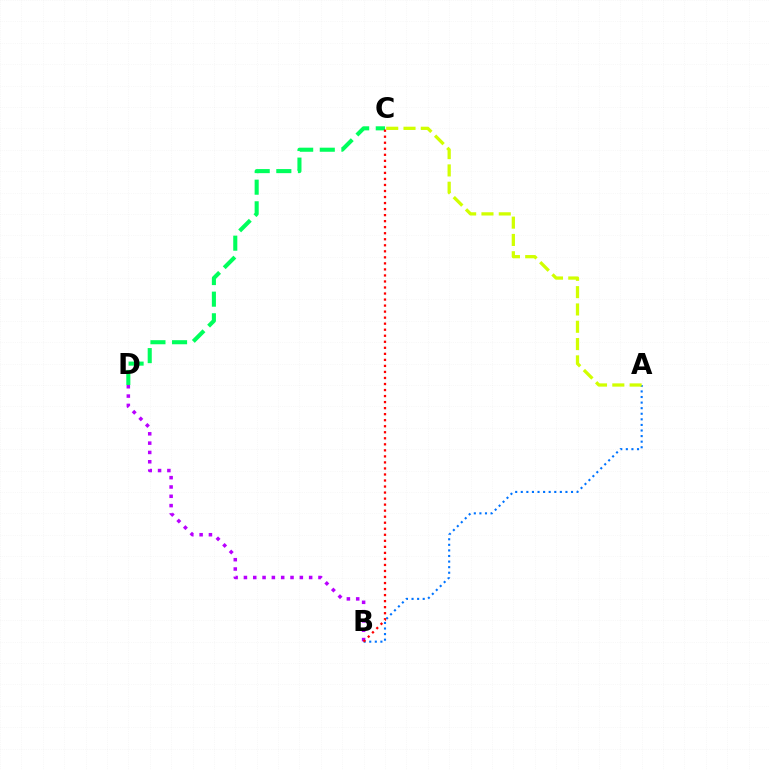{('B', 'D'): [{'color': '#b900ff', 'line_style': 'dotted', 'thickness': 2.53}], ('A', 'B'): [{'color': '#0074ff', 'line_style': 'dotted', 'thickness': 1.52}], ('C', 'D'): [{'color': '#00ff5c', 'line_style': 'dashed', 'thickness': 2.94}], ('B', 'C'): [{'color': '#ff0000', 'line_style': 'dotted', 'thickness': 1.64}], ('A', 'C'): [{'color': '#d1ff00', 'line_style': 'dashed', 'thickness': 2.35}]}